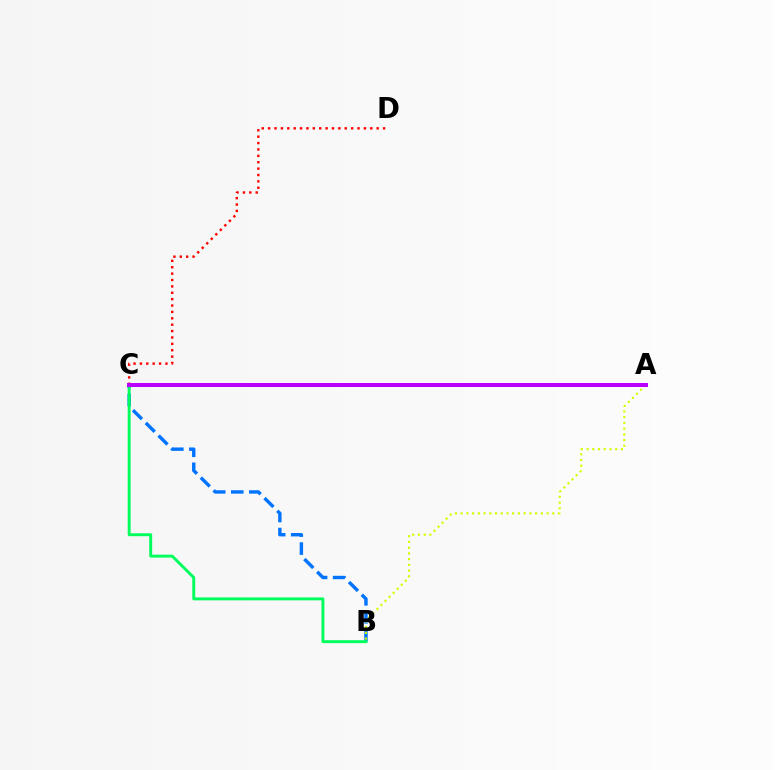{('B', 'C'): [{'color': '#0074ff', 'line_style': 'dashed', 'thickness': 2.45}, {'color': '#00ff5c', 'line_style': 'solid', 'thickness': 2.1}], ('C', 'D'): [{'color': '#ff0000', 'line_style': 'dotted', 'thickness': 1.73}], ('A', 'B'): [{'color': '#d1ff00', 'line_style': 'dotted', 'thickness': 1.56}], ('A', 'C'): [{'color': '#b900ff', 'line_style': 'solid', 'thickness': 2.89}]}